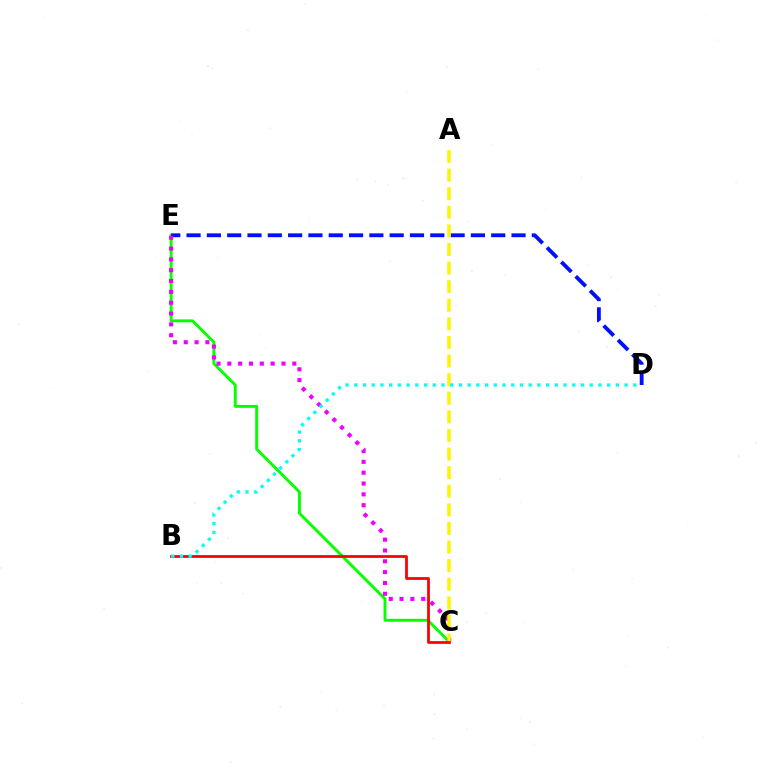{('C', 'E'): [{'color': '#08ff00', 'line_style': 'solid', 'thickness': 2.1}, {'color': '#ee00ff', 'line_style': 'dotted', 'thickness': 2.94}], ('D', 'E'): [{'color': '#0010ff', 'line_style': 'dashed', 'thickness': 2.76}], ('A', 'C'): [{'color': '#fcf500', 'line_style': 'dashed', 'thickness': 2.53}], ('B', 'C'): [{'color': '#ff0000', 'line_style': 'solid', 'thickness': 1.99}], ('B', 'D'): [{'color': '#00fff6', 'line_style': 'dotted', 'thickness': 2.37}]}